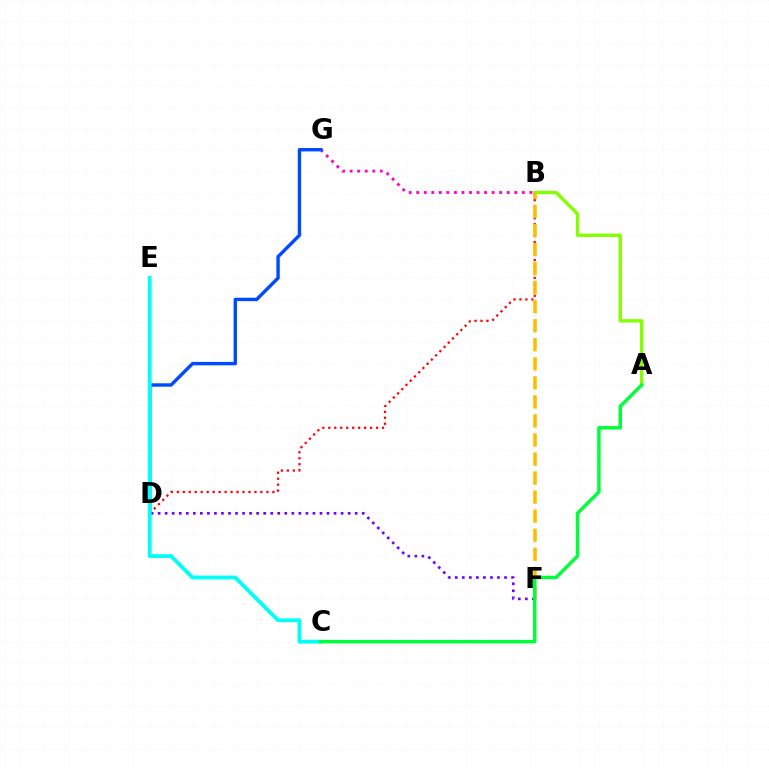{('A', 'B'): [{'color': '#84ff00', 'line_style': 'solid', 'thickness': 2.42}], ('D', 'F'): [{'color': '#7200ff', 'line_style': 'dotted', 'thickness': 1.91}], ('B', 'D'): [{'color': '#ff0000', 'line_style': 'dotted', 'thickness': 1.62}], ('B', 'F'): [{'color': '#ffbd00', 'line_style': 'dashed', 'thickness': 2.59}], ('B', 'G'): [{'color': '#ff00cf', 'line_style': 'dotted', 'thickness': 2.05}], ('D', 'G'): [{'color': '#004bff', 'line_style': 'solid', 'thickness': 2.46}], ('C', 'E'): [{'color': '#00fff6', 'line_style': 'solid', 'thickness': 2.75}], ('A', 'C'): [{'color': '#00ff39', 'line_style': 'solid', 'thickness': 2.49}]}